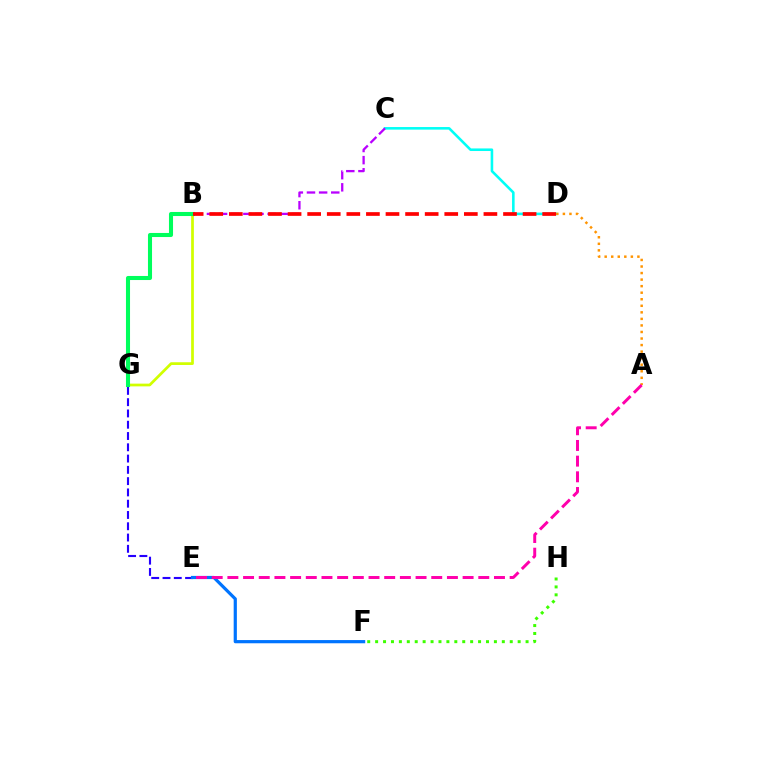{('C', 'D'): [{'color': '#00fff6', 'line_style': 'solid', 'thickness': 1.86}], ('E', 'G'): [{'color': '#2500ff', 'line_style': 'dashed', 'thickness': 1.53}], ('B', 'G'): [{'color': '#d1ff00', 'line_style': 'solid', 'thickness': 1.97}, {'color': '#00ff5c', 'line_style': 'solid', 'thickness': 2.93}], ('E', 'F'): [{'color': '#0074ff', 'line_style': 'solid', 'thickness': 2.3}], ('B', 'C'): [{'color': '#b900ff', 'line_style': 'dashed', 'thickness': 1.65}], ('F', 'H'): [{'color': '#3dff00', 'line_style': 'dotted', 'thickness': 2.15}], ('A', 'D'): [{'color': '#ff9400', 'line_style': 'dotted', 'thickness': 1.78}], ('B', 'D'): [{'color': '#ff0000', 'line_style': 'dashed', 'thickness': 2.66}], ('A', 'E'): [{'color': '#ff00ac', 'line_style': 'dashed', 'thickness': 2.13}]}